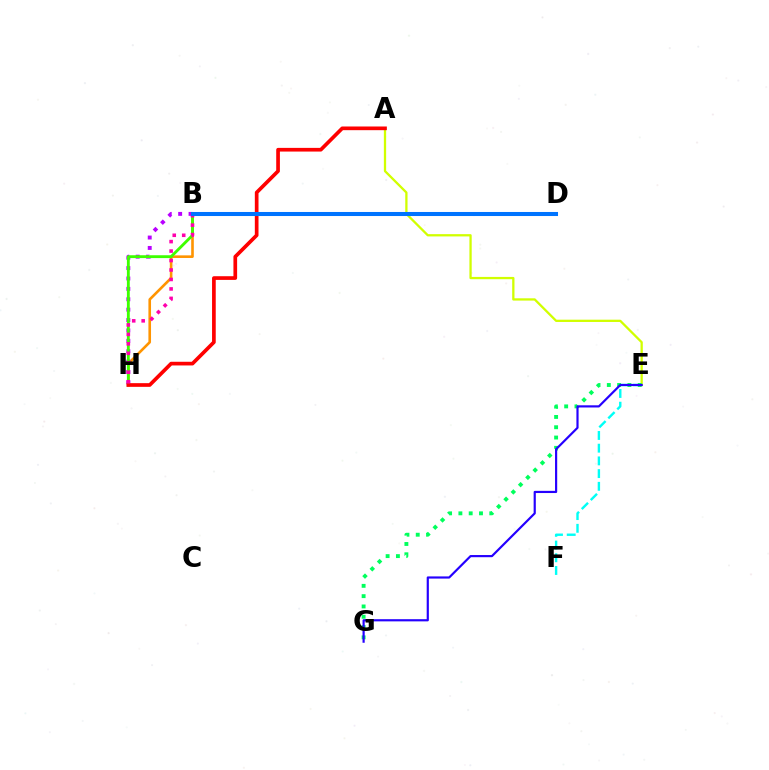{('A', 'E'): [{'color': '#d1ff00', 'line_style': 'solid', 'thickness': 1.64}], ('E', 'F'): [{'color': '#00fff6', 'line_style': 'dashed', 'thickness': 1.73}], ('B', 'H'): [{'color': '#ff9400', 'line_style': 'solid', 'thickness': 1.88}, {'color': '#b900ff', 'line_style': 'dotted', 'thickness': 2.82}, {'color': '#3dff00', 'line_style': 'solid', 'thickness': 2.06}, {'color': '#ff00ac', 'line_style': 'dotted', 'thickness': 2.57}], ('A', 'H'): [{'color': '#ff0000', 'line_style': 'solid', 'thickness': 2.65}], ('E', 'G'): [{'color': '#00ff5c', 'line_style': 'dotted', 'thickness': 2.8}, {'color': '#2500ff', 'line_style': 'solid', 'thickness': 1.57}], ('B', 'D'): [{'color': '#0074ff', 'line_style': 'solid', 'thickness': 2.92}]}